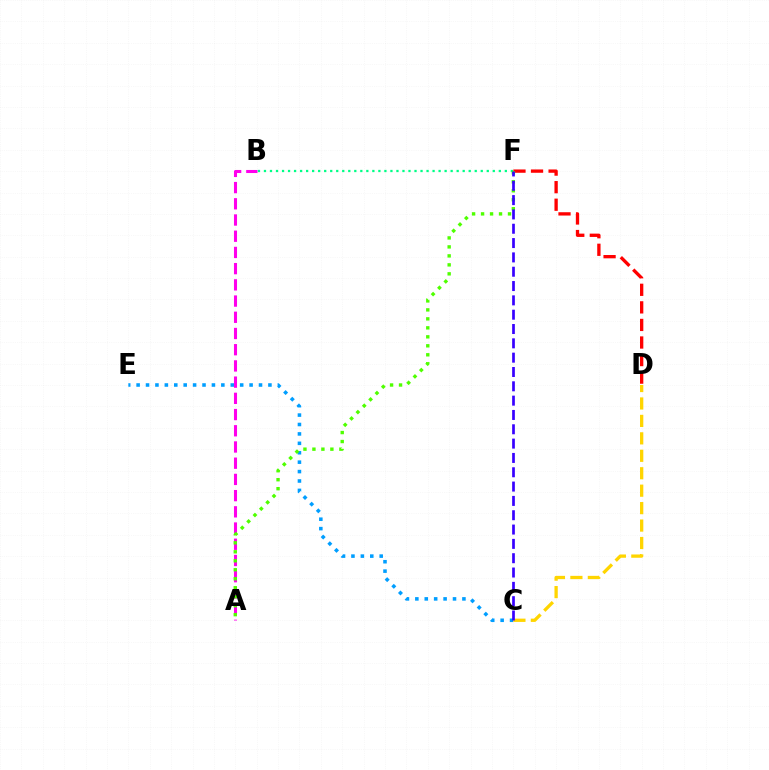{('C', 'E'): [{'color': '#009eff', 'line_style': 'dotted', 'thickness': 2.56}], ('C', 'D'): [{'color': '#ffd500', 'line_style': 'dashed', 'thickness': 2.37}], ('D', 'F'): [{'color': '#ff0000', 'line_style': 'dashed', 'thickness': 2.39}], ('A', 'B'): [{'color': '#ff00ed', 'line_style': 'dashed', 'thickness': 2.2}], ('B', 'F'): [{'color': '#00ff86', 'line_style': 'dotted', 'thickness': 1.64}], ('A', 'F'): [{'color': '#4fff00', 'line_style': 'dotted', 'thickness': 2.44}], ('C', 'F'): [{'color': '#3700ff', 'line_style': 'dashed', 'thickness': 1.95}]}